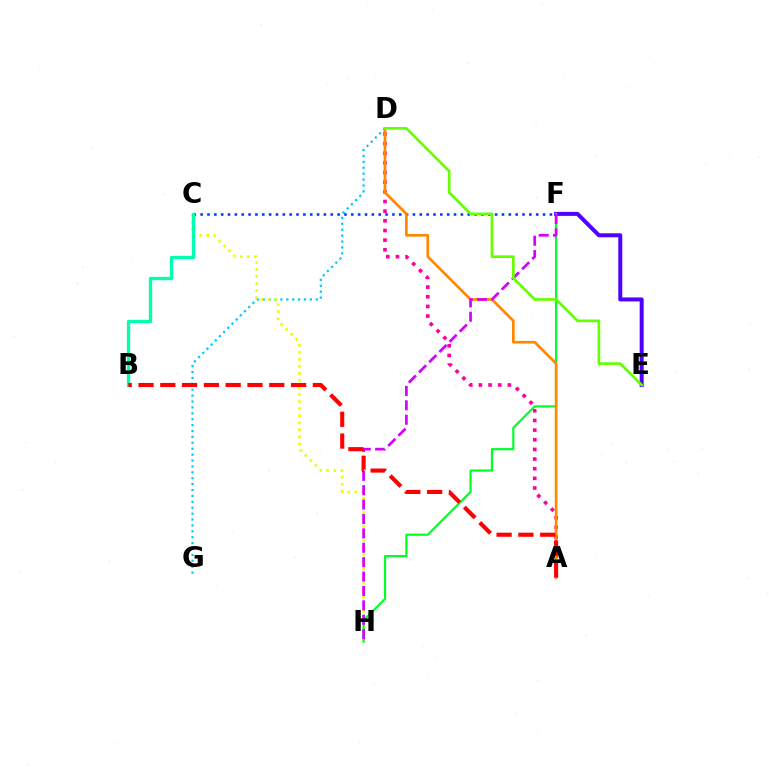{('A', 'D'): [{'color': '#ff00a0', 'line_style': 'dotted', 'thickness': 2.62}, {'color': '#ff8800', 'line_style': 'solid', 'thickness': 1.94}], ('D', 'G'): [{'color': '#00c7ff', 'line_style': 'dotted', 'thickness': 1.6}], ('C', 'F'): [{'color': '#003fff', 'line_style': 'dotted', 'thickness': 1.86}], ('E', 'F'): [{'color': '#4f00ff', 'line_style': 'solid', 'thickness': 2.88}], ('C', 'H'): [{'color': '#eeff00', 'line_style': 'dotted', 'thickness': 1.92}], ('B', 'C'): [{'color': '#00ffaf', 'line_style': 'solid', 'thickness': 2.39}], ('F', 'H'): [{'color': '#00ff27', 'line_style': 'solid', 'thickness': 1.57}, {'color': '#d600ff', 'line_style': 'dashed', 'thickness': 1.96}], ('A', 'B'): [{'color': '#ff0000', 'line_style': 'dashed', 'thickness': 2.96}], ('D', 'E'): [{'color': '#66ff00', 'line_style': 'solid', 'thickness': 1.93}]}